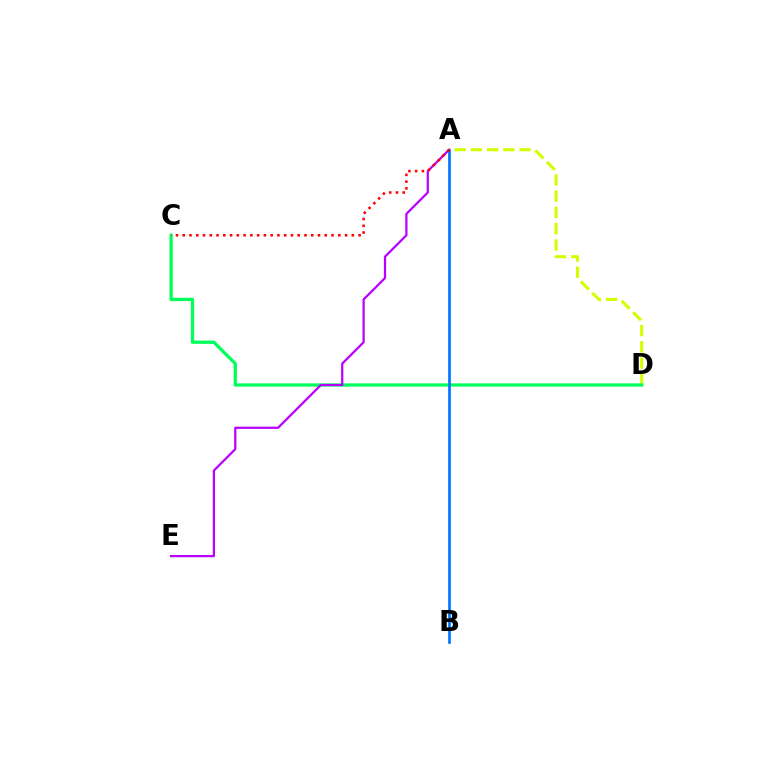{('A', 'D'): [{'color': '#d1ff00', 'line_style': 'dashed', 'thickness': 2.21}], ('C', 'D'): [{'color': '#00ff5c', 'line_style': 'solid', 'thickness': 2.36}], ('A', 'E'): [{'color': '#b900ff', 'line_style': 'solid', 'thickness': 1.61}], ('A', 'B'): [{'color': '#0074ff', 'line_style': 'solid', 'thickness': 1.93}], ('A', 'C'): [{'color': '#ff0000', 'line_style': 'dotted', 'thickness': 1.84}]}